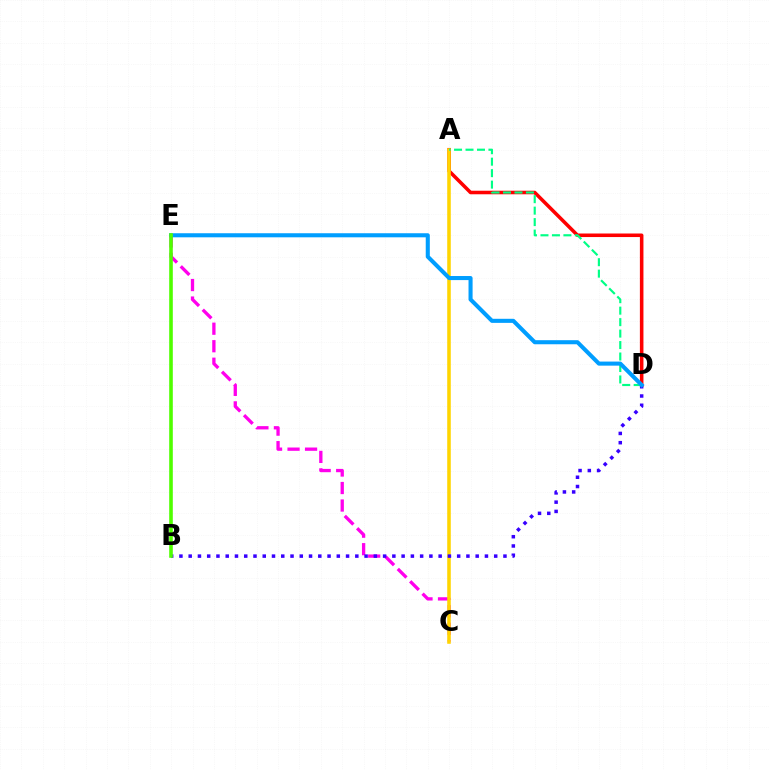{('C', 'E'): [{'color': '#ff00ed', 'line_style': 'dashed', 'thickness': 2.38}], ('A', 'D'): [{'color': '#ff0000', 'line_style': 'solid', 'thickness': 2.56}, {'color': '#00ff86', 'line_style': 'dashed', 'thickness': 1.56}], ('A', 'C'): [{'color': '#ffd500', 'line_style': 'solid', 'thickness': 2.57}], ('B', 'D'): [{'color': '#3700ff', 'line_style': 'dotted', 'thickness': 2.52}], ('D', 'E'): [{'color': '#009eff', 'line_style': 'solid', 'thickness': 2.93}], ('B', 'E'): [{'color': '#4fff00', 'line_style': 'solid', 'thickness': 2.6}]}